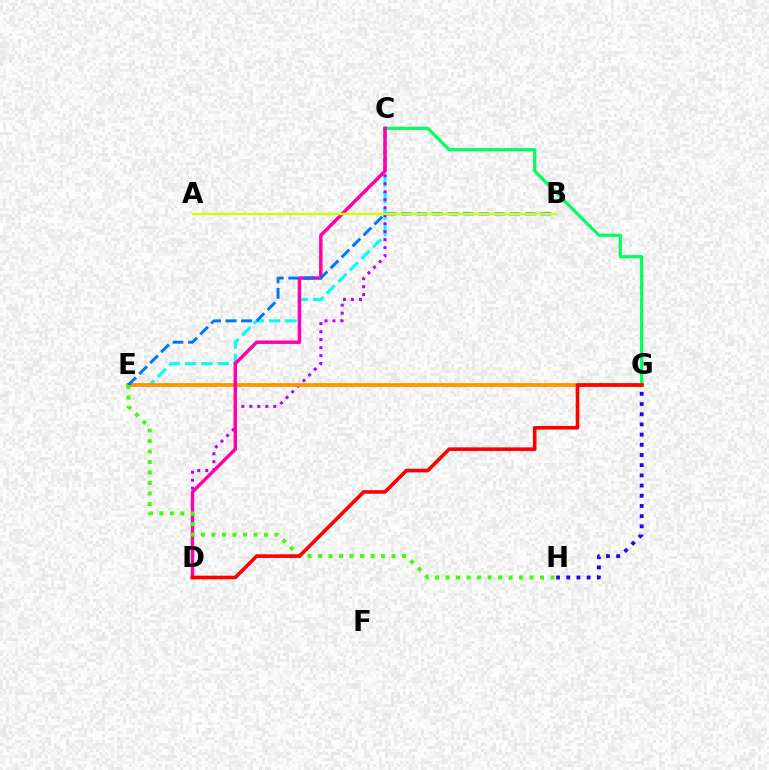{('C', 'E'): [{'color': '#00fff6', 'line_style': 'dashed', 'thickness': 2.22}], ('C', 'G'): [{'color': '#00ff5c', 'line_style': 'solid', 'thickness': 2.28}], ('C', 'D'): [{'color': '#b900ff', 'line_style': 'dotted', 'thickness': 2.17}, {'color': '#ff00ac', 'line_style': 'solid', 'thickness': 2.48}], ('E', 'G'): [{'color': '#ff9400', 'line_style': 'solid', 'thickness': 2.72}], ('B', 'E'): [{'color': '#0074ff', 'line_style': 'dashed', 'thickness': 2.1}], ('E', 'H'): [{'color': '#3dff00', 'line_style': 'dotted', 'thickness': 2.85}], ('G', 'H'): [{'color': '#2500ff', 'line_style': 'dotted', 'thickness': 2.77}], ('D', 'G'): [{'color': '#ff0000', 'line_style': 'solid', 'thickness': 2.6}], ('A', 'B'): [{'color': '#d1ff00', 'line_style': 'solid', 'thickness': 1.74}]}